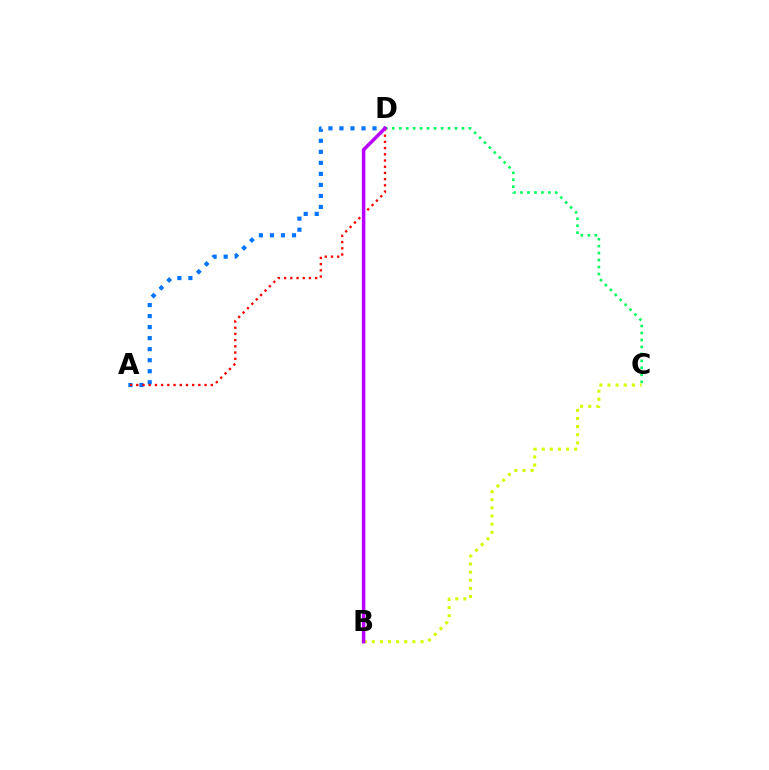{('A', 'D'): [{'color': '#0074ff', 'line_style': 'dotted', 'thickness': 3.0}, {'color': '#ff0000', 'line_style': 'dotted', 'thickness': 1.69}], ('C', 'D'): [{'color': '#00ff5c', 'line_style': 'dotted', 'thickness': 1.89}], ('B', 'C'): [{'color': '#d1ff00', 'line_style': 'dotted', 'thickness': 2.21}], ('B', 'D'): [{'color': '#b900ff', 'line_style': 'solid', 'thickness': 2.51}]}